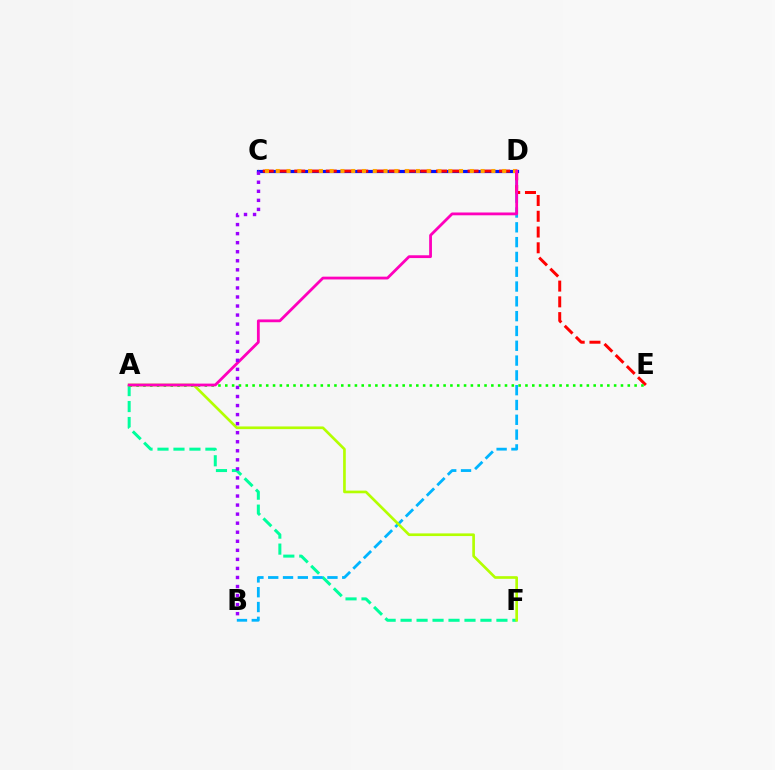{('A', 'F'): [{'color': '#00ff9d', 'line_style': 'dashed', 'thickness': 2.17}, {'color': '#b3ff00', 'line_style': 'solid', 'thickness': 1.92}], ('B', 'D'): [{'color': '#00b5ff', 'line_style': 'dashed', 'thickness': 2.01}], ('C', 'D'): [{'color': '#0010ff', 'line_style': 'solid', 'thickness': 2.3}, {'color': '#ffa500', 'line_style': 'dotted', 'thickness': 2.93}], ('C', 'E'): [{'color': '#ff0000', 'line_style': 'dashed', 'thickness': 2.14}], ('A', 'E'): [{'color': '#08ff00', 'line_style': 'dotted', 'thickness': 1.85}], ('A', 'D'): [{'color': '#ff00bd', 'line_style': 'solid', 'thickness': 2.01}], ('B', 'C'): [{'color': '#9b00ff', 'line_style': 'dotted', 'thickness': 2.46}]}